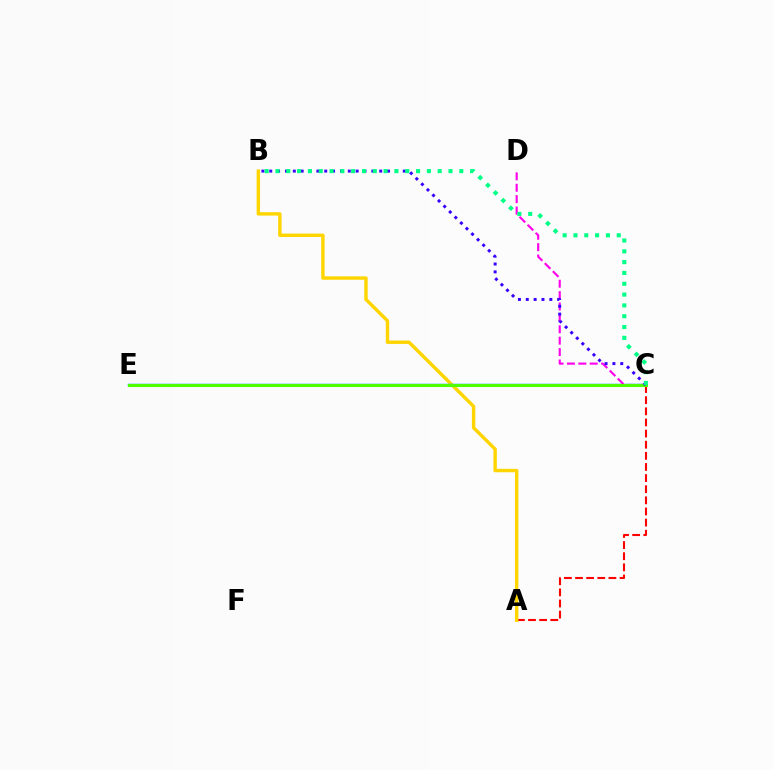{('A', 'C'): [{'color': '#ff0000', 'line_style': 'dashed', 'thickness': 1.51}], ('A', 'B'): [{'color': '#ffd500', 'line_style': 'solid', 'thickness': 2.45}], ('C', 'E'): [{'color': '#009eff', 'line_style': 'solid', 'thickness': 1.77}, {'color': '#4fff00', 'line_style': 'solid', 'thickness': 2.22}], ('C', 'D'): [{'color': '#ff00ed', 'line_style': 'dashed', 'thickness': 1.55}], ('B', 'C'): [{'color': '#3700ff', 'line_style': 'dotted', 'thickness': 2.13}, {'color': '#00ff86', 'line_style': 'dotted', 'thickness': 2.94}]}